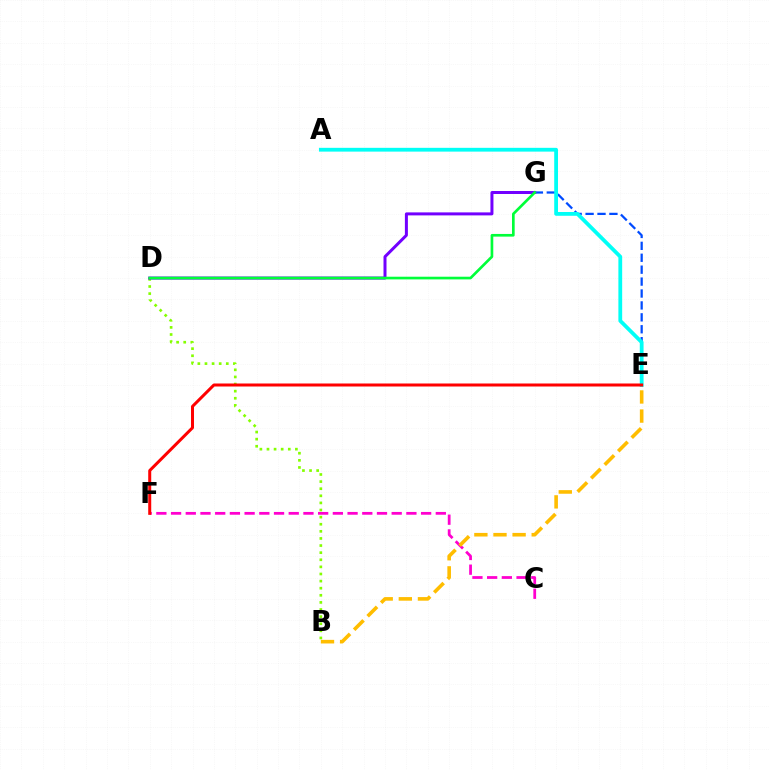{('C', 'F'): [{'color': '#ff00cf', 'line_style': 'dashed', 'thickness': 2.0}], ('E', 'G'): [{'color': '#004bff', 'line_style': 'dashed', 'thickness': 1.62}], ('B', 'D'): [{'color': '#84ff00', 'line_style': 'dotted', 'thickness': 1.93}], ('A', 'E'): [{'color': '#00fff6', 'line_style': 'solid', 'thickness': 2.72}], ('E', 'F'): [{'color': '#ff0000', 'line_style': 'solid', 'thickness': 2.17}], ('D', 'G'): [{'color': '#7200ff', 'line_style': 'solid', 'thickness': 2.16}, {'color': '#00ff39', 'line_style': 'solid', 'thickness': 1.92}], ('B', 'E'): [{'color': '#ffbd00', 'line_style': 'dashed', 'thickness': 2.6}]}